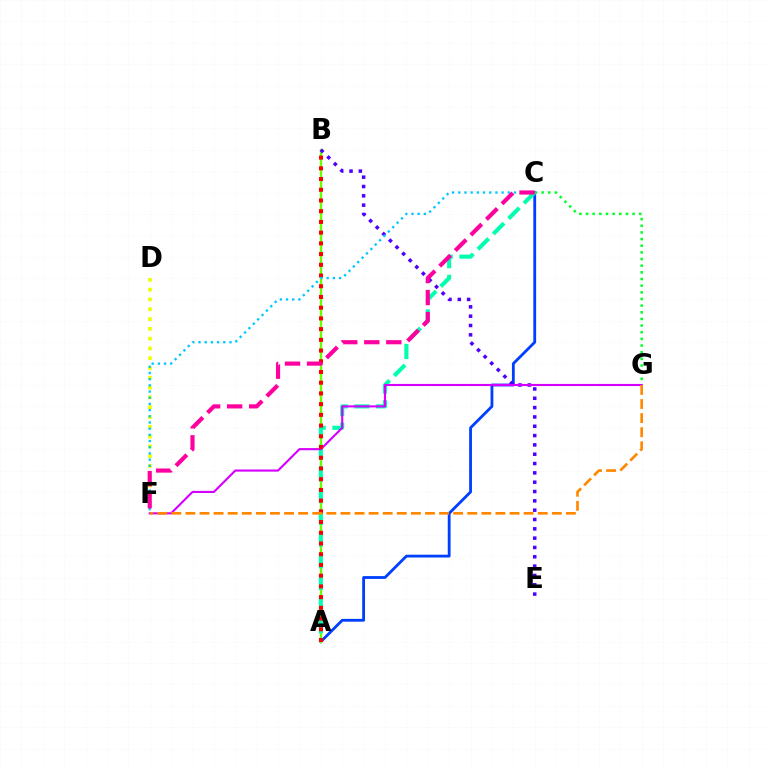{('A', 'C'): [{'color': '#003fff', 'line_style': 'solid', 'thickness': 2.02}, {'color': '#00ffaf', 'line_style': 'dashed', 'thickness': 2.95}], ('A', 'B'): [{'color': '#66ff00', 'line_style': 'solid', 'thickness': 1.67}, {'color': '#ff0000', 'line_style': 'dotted', 'thickness': 2.91}], ('D', 'F'): [{'color': '#eeff00', 'line_style': 'dotted', 'thickness': 2.66}], ('C', 'G'): [{'color': '#00ff27', 'line_style': 'dotted', 'thickness': 1.81}], ('B', 'E'): [{'color': '#4f00ff', 'line_style': 'dotted', 'thickness': 2.53}], ('F', 'G'): [{'color': '#d600ff', 'line_style': 'solid', 'thickness': 1.53}, {'color': '#ff8800', 'line_style': 'dashed', 'thickness': 1.91}], ('C', 'F'): [{'color': '#00c7ff', 'line_style': 'dotted', 'thickness': 1.68}, {'color': '#ff00a0', 'line_style': 'dashed', 'thickness': 2.99}]}